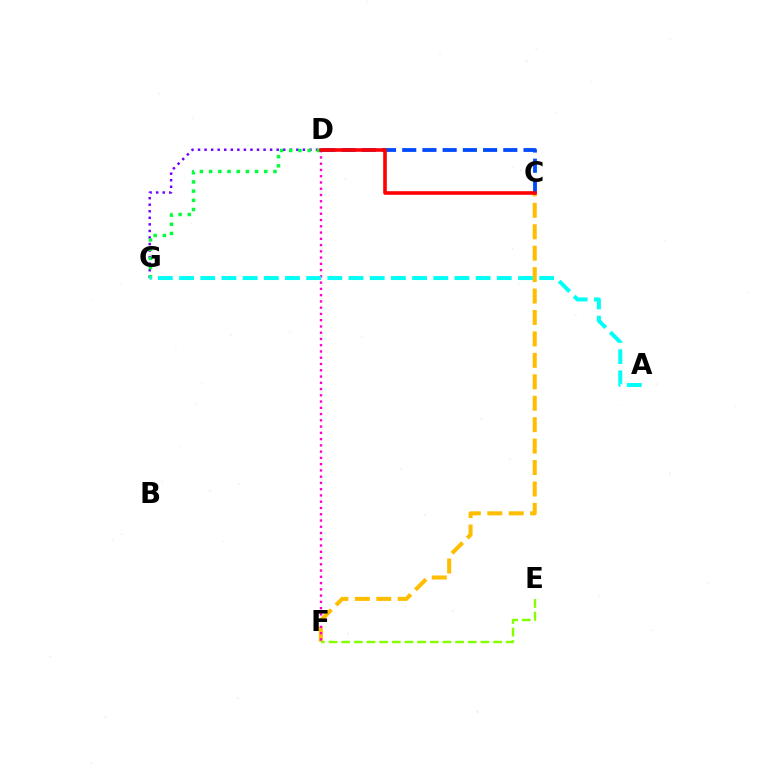{('C', 'F'): [{'color': '#ffbd00', 'line_style': 'dashed', 'thickness': 2.91}], ('D', 'G'): [{'color': '#7200ff', 'line_style': 'dotted', 'thickness': 1.78}, {'color': '#00ff39', 'line_style': 'dotted', 'thickness': 2.5}], ('D', 'F'): [{'color': '#ff00cf', 'line_style': 'dotted', 'thickness': 1.7}], ('E', 'F'): [{'color': '#84ff00', 'line_style': 'dashed', 'thickness': 1.72}], ('C', 'D'): [{'color': '#004bff', 'line_style': 'dashed', 'thickness': 2.75}, {'color': '#ff0000', 'line_style': 'solid', 'thickness': 2.6}], ('A', 'G'): [{'color': '#00fff6', 'line_style': 'dashed', 'thickness': 2.88}]}